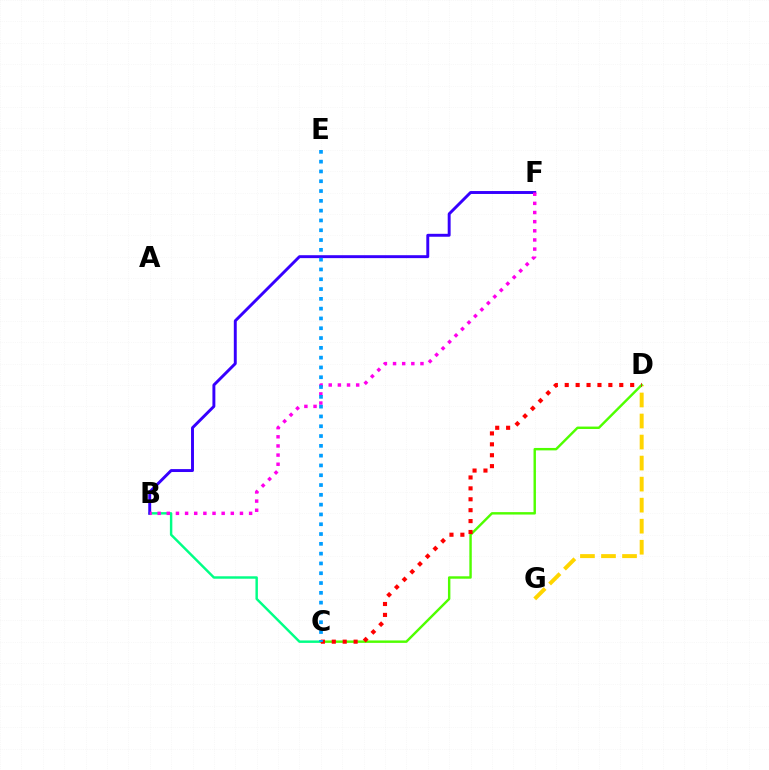{('B', 'C'): [{'color': '#00ff86', 'line_style': 'solid', 'thickness': 1.76}], ('D', 'G'): [{'color': '#ffd500', 'line_style': 'dashed', 'thickness': 2.86}], ('C', 'D'): [{'color': '#4fff00', 'line_style': 'solid', 'thickness': 1.74}, {'color': '#ff0000', 'line_style': 'dotted', 'thickness': 2.96}], ('B', 'F'): [{'color': '#3700ff', 'line_style': 'solid', 'thickness': 2.11}, {'color': '#ff00ed', 'line_style': 'dotted', 'thickness': 2.48}], ('C', 'E'): [{'color': '#009eff', 'line_style': 'dotted', 'thickness': 2.66}]}